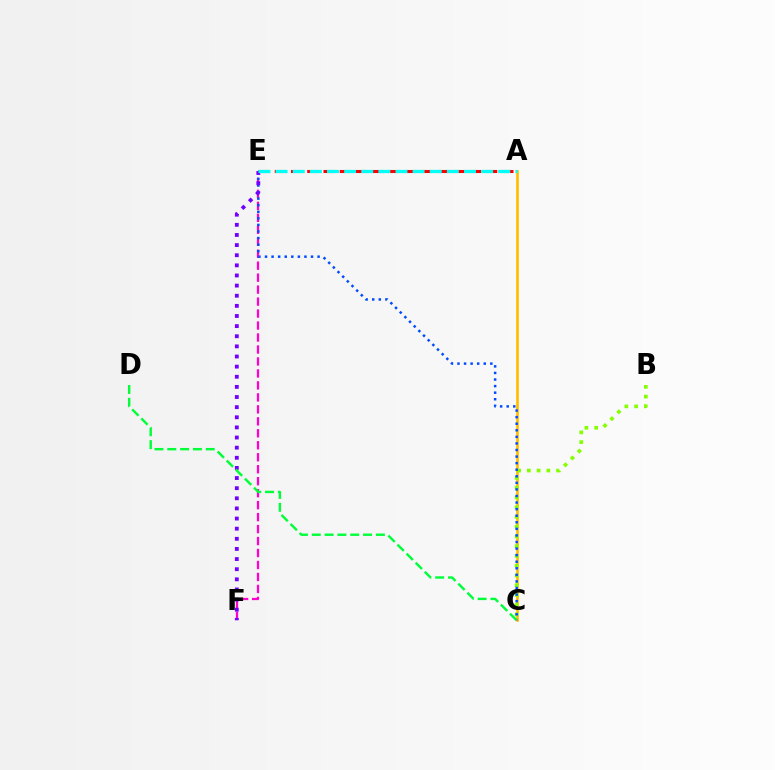{('A', 'C'): [{'color': '#ffbd00', 'line_style': 'solid', 'thickness': 1.93}], ('B', 'C'): [{'color': '#84ff00', 'line_style': 'dotted', 'thickness': 2.65}], ('E', 'F'): [{'color': '#ff00cf', 'line_style': 'dashed', 'thickness': 1.63}, {'color': '#7200ff', 'line_style': 'dotted', 'thickness': 2.75}], ('C', 'E'): [{'color': '#004bff', 'line_style': 'dotted', 'thickness': 1.79}], ('C', 'D'): [{'color': '#00ff39', 'line_style': 'dashed', 'thickness': 1.74}], ('A', 'E'): [{'color': '#ff0000', 'line_style': 'dashed', 'thickness': 2.21}, {'color': '#00fff6', 'line_style': 'dashed', 'thickness': 2.33}]}